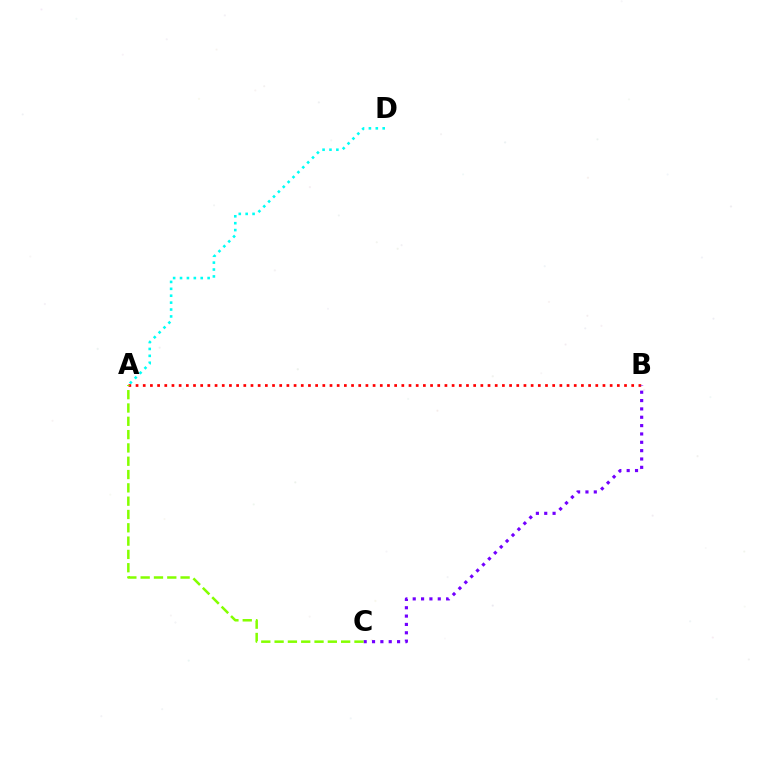{('A', 'B'): [{'color': '#ff0000', 'line_style': 'dotted', 'thickness': 1.95}], ('B', 'C'): [{'color': '#7200ff', 'line_style': 'dotted', 'thickness': 2.27}], ('A', 'C'): [{'color': '#84ff00', 'line_style': 'dashed', 'thickness': 1.81}], ('A', 'D'): [{'color': '#00fff6', 'line_style': 'dotted', 'thickness': 1.87}]}